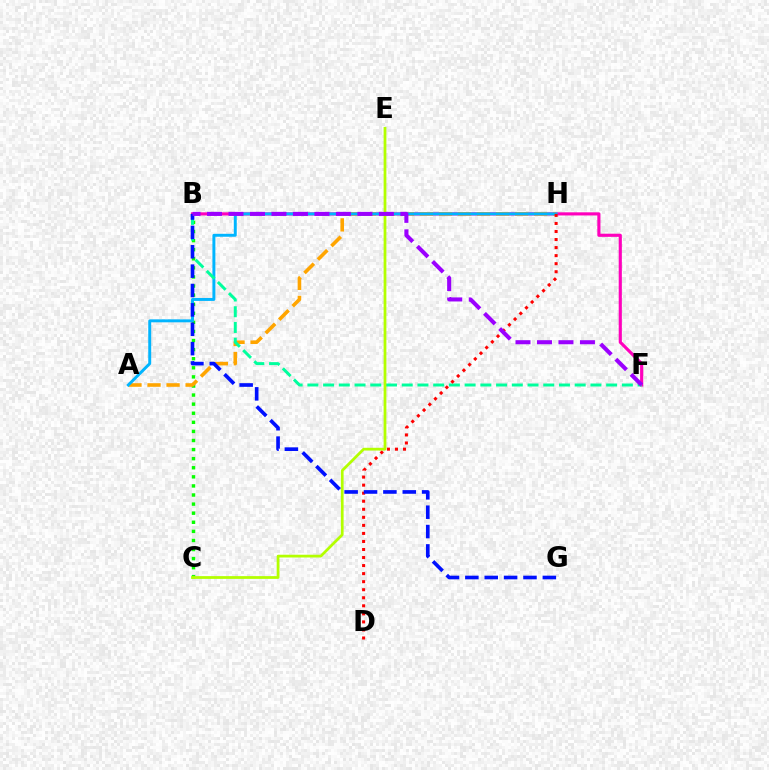{('B', 'C'): [{'color': '#08ff00', 'line_style': 'dotted', 'thickness': 2.47}], ('B', 'F'): [{'color': '#ff00bd', 'line_style': 'solid', 'thickness': 2.26}, {'color': '#00ff9d', 'line_style': 'dashed', 'thickness': 2.14}, {'color': '#9b00ff', 'line_style': 'dashed', 'thickness': 2.92}], ('A', 'H'): [{'color': '#ffa500', 'line_style': 'dashed', 'thickness': 2.59}, {'color': '#00b5ff', 'line_style': 'solid', 'thickness': 2.12}], ('D', 'H'): [{'color': '#ff0000', 'line_style': 'dotted', 'thickness': 2.19}], ('C', 'E'): [{'color': '#b3ff00', 'line_style': 'solid', 'thickness': 1.98}], ('B', 'G'): [{'color': '#0010ff', 'line_style': 'dashed', 'thickness': 2.63}]}